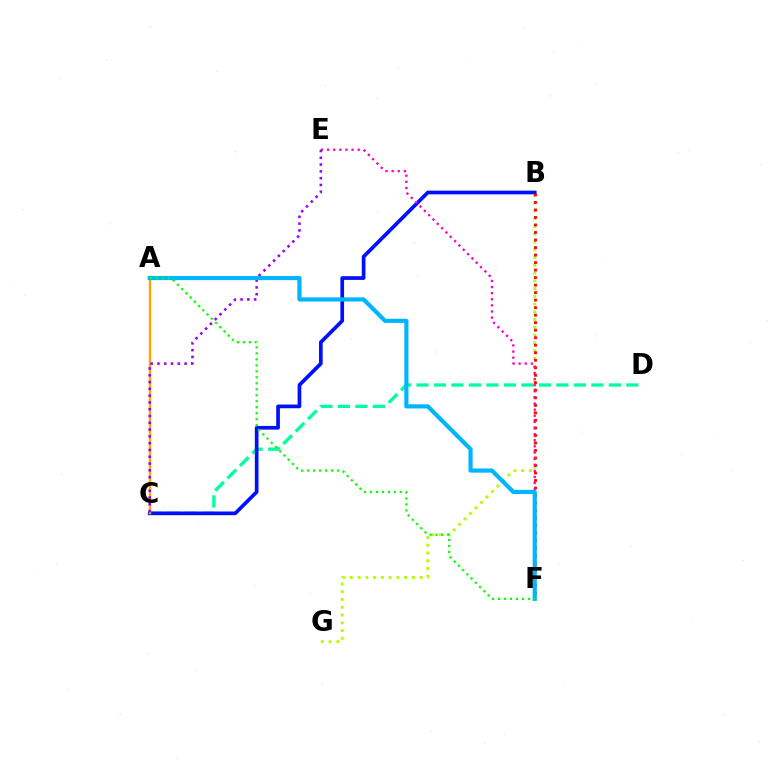{('B', 'G'): [{'color': '#b3ff00', 'line_style': 'dotted', 'thickness': 2.11}], ('C', 'D'): [{'color': '#00ff9d', 'line_style': 'dashed', 'thickness': 2.38}], ('B', 'C'): [{'color': '#0010ff', 'line_style': 'solid', 'thickness': 2.66}], ('B', 'F'): [{'color': '#ff0000', 'line_style': 'dotted', 'thickness': 2.04}], ('A', 'C'): [{'color': '#ffa500', 'line_style': 'solid', 'thickness': 1.73}], ('E', 'F'): [{'color': '#ff00bd', 'line_style': 'dotted', 'thickness': 1.66}], ('C', 'E'): [{'color': '#9b00ff', 'line_style': 'dotted', 'thickness': 1.84}], ('A', 'F'): [{'color': '#00b5ff', 'line_style': 'solid', 'thickness': 3.0}, {'color': '#08ff00', 'line_style': 'dotted', 'thickness': 1.63}]}